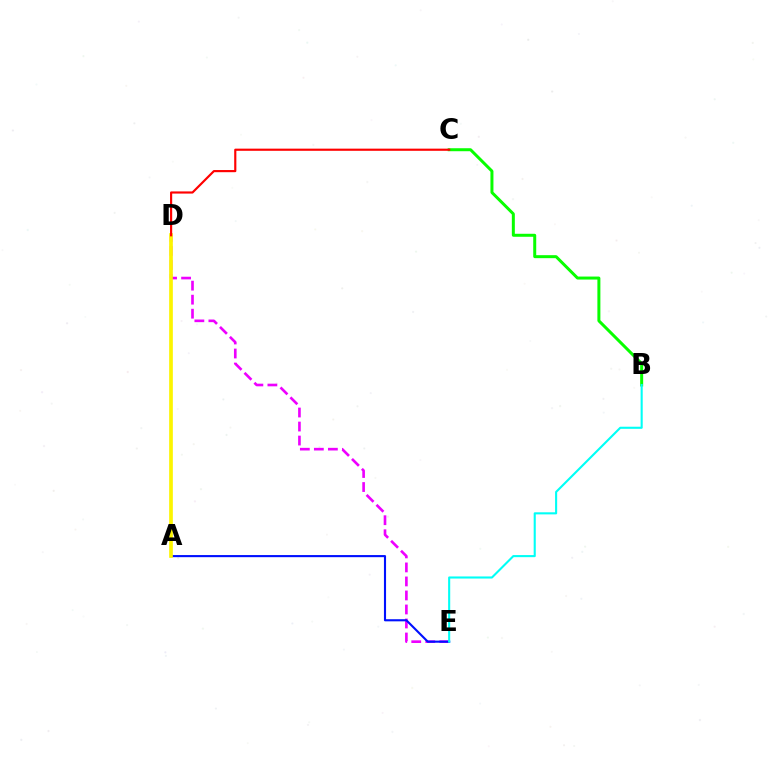{('D', 'E'): [{'color': '#ee00ff', 'line_style': 'dashed', 'thickness': 1.9}], ('A', 'E'): [{'color': '#0010ff', 'line_style': 'solid', 'thickness': 1.52}], ('B', 'C'): [{'color': '#08ff00', 'line_style': 'solid', 'thickness': 2.16}], ('A', 'D'): [{'color': '#fcf500', 'line_style': 'solid', 'thickness': 2.65}], ('B', 'E'): [{'color': '#00fff6', 'line_style': 'solid', 'thickness': 1.51}], ('C', 'D'): [{'color': '#ff0000', 'line_style': 'solid', 'thickness': 1.56}]}